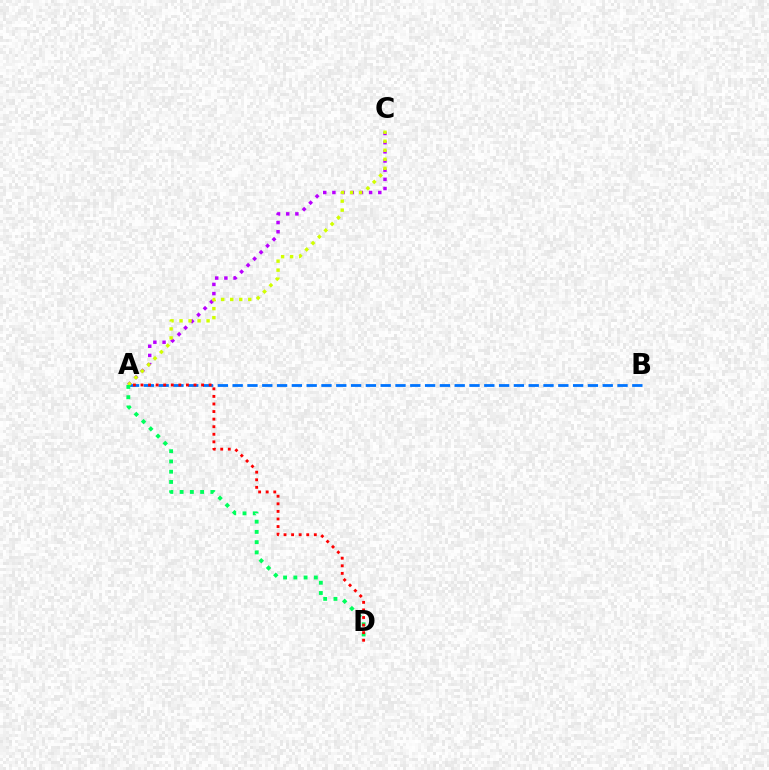{('A', 'C'): [{'color': '#b900ff', 'line_style': 'dotted', 'thickness': 2.49}, {'color': '#d1ff00', 'line_style': 'dotted', 'thickness': 2.45}], ('A', 'B'): [{'color': '#0074ff', 'line_style': 'dashed', 'thickness': 2.01}], ('A', 'D'): [{'color': '#00ff5c', 'line_style': 'dotted', 'thickness': 2.78}, {'color': '#ff0000', 'line_style': 'dotted', 'thickness': 2.06}]}